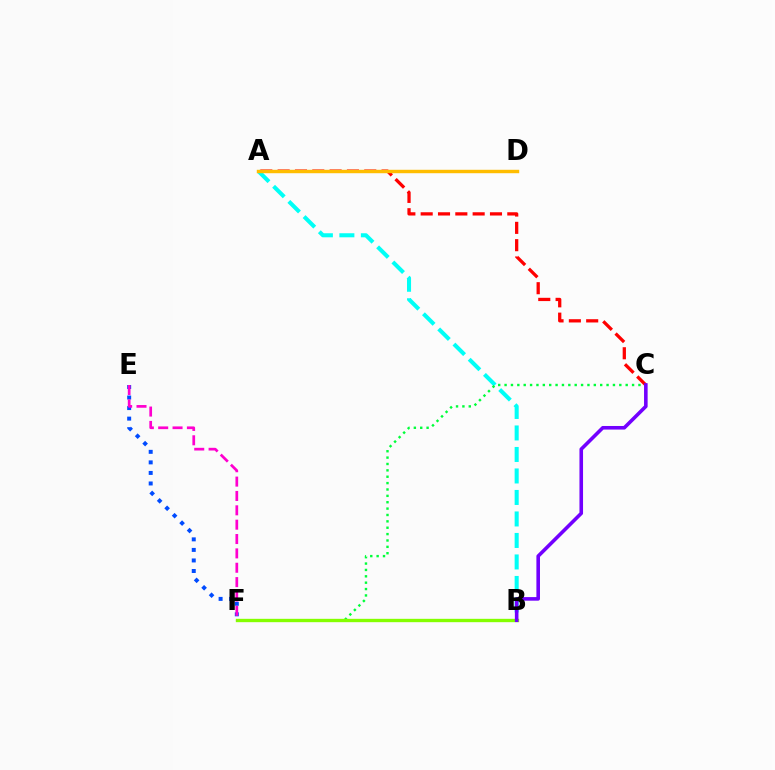{('A', 'C'): [{'color': '#ff0000', 'line_style': 'dashed', 'thickness': 2.35}], ('A', 'B'): [{'color': '#00fff6', 'line_style': 'dashed', 'thickness': 2.92}], ('C', 'F'): [{'color': '#00ff39', 'line_style': 'dotted', 'thickness': 1.73}], ('E', 'F'): [{'color': '#004bff', 'line_style': 'dotted', 'thickness': 2.86}, {'color': '#ff00cf', 'line_style': 'dashed', 'thickness': 1.95}], ('B', 'F'): [{'color': '#84ff00', 'line_style': 'solid', 'thickness': 2.42}], ('A', 'D'): [{'color': '#ffbd00', 'line_style': 'solid', 'thickness': 2.46}], ('B', 'C'): [{'color': '#7200ff', 'line_style': 'solid', 'thickness': 2.58}]}